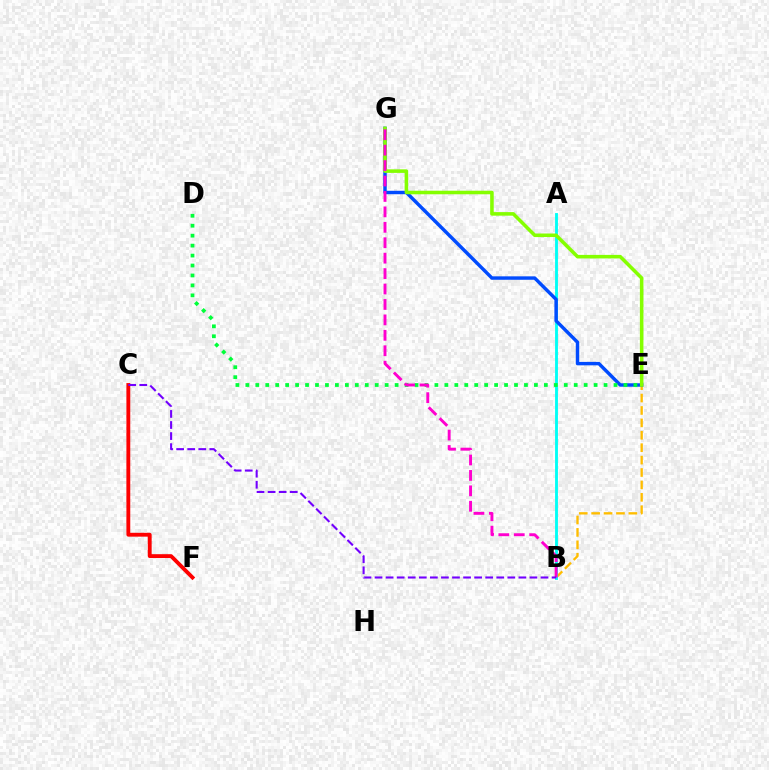{('B', 'E'): [{'color': '#ffbd00', 'line_style': 'dashed', 'thickness': 1.69}], ('C', 'F'): [{'color': '#ff0000', 'line_style': 'solid', 'thickness': 2.78}], ('A', 'B'): [{'color': '#00fff6', 'line_style': 'solid', 'thickness': 2.06}], ('E', 'G'): [{'color': '#004bff', 'line_style': 'solid', 'thickness': 2.48}, {'color': '#84ff00', 'line_style': 'solid', 'thickness': 2.56}], ('D', 'E'): [{'color': '#00ff39', 'line_style': 'dotted', 'thickness': 2.7}], ('B', 'G'): [{'color': '#ff00cf', 'line_style': 'dashed', 'thickness': 2.1}], ('B', 'C'): [{'color': '#7200ff', 'line_style': 'dashed', 'thickness': 1.5}]}